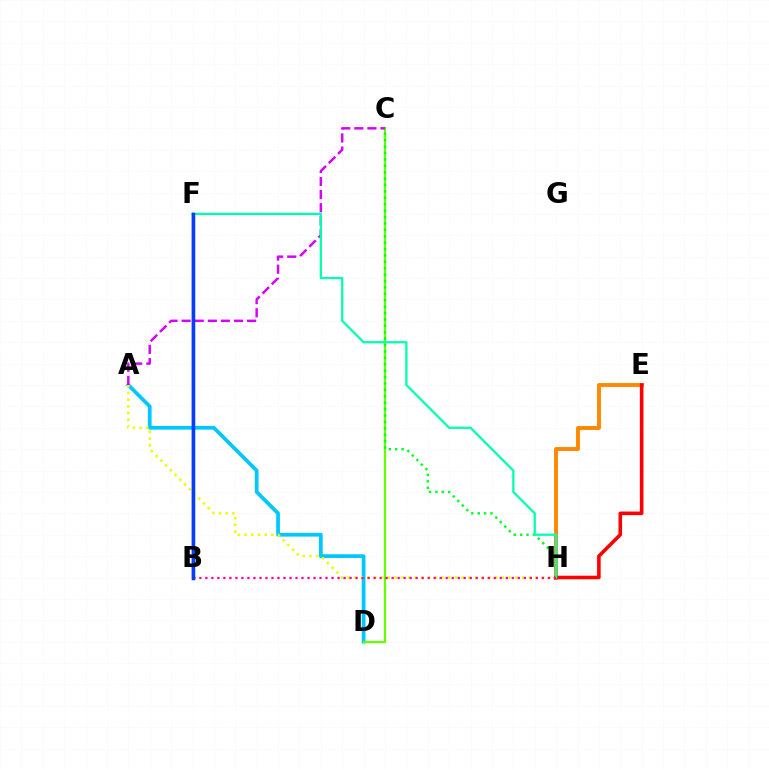{('A', 'D'): [{'color': '#00c7ff', 'line_style': 'solid', 'thickness': 2.69}], ('A', 'H'): [{'color': '#eeff00', 'line_style': 'dotted', 'thickness': 1.82}], ('B', 'F'): [{'color': '#4f00ff', 'line_style': 'solid', 'thickness': 1.71}, {'color': '#003fff', 'line_style': 'solid', 'thickness': 2.52}], ('C', 'D'): [{'color': '#66ff00', 'line_style': 'solid', 'thickness': 1.64}], ('E', 'H'): [{'color': '#ff8800', 'line_style': 'solid', 'thickness': 2.81}, {'color': '#ff0000', 'line_style': 'solid', 'thickness': 2.58}], ('A', 'C'): [{'color': '#d600ff', 'line_style': 'dashed', 'thickness': 1.78}], ('C', 'H'): [{'color': '#00ff27', 'line_style': 'dotted', 'thickness': 1.74}], ('F', 'H'): [{'color': '#00ffaf', 'line_style': 'solid', 'thickness': 1.61}], ('B', 'H'): [{'color': '#ff00a0', 'line_style': 'dotted', 'thickness': 1.63}]}